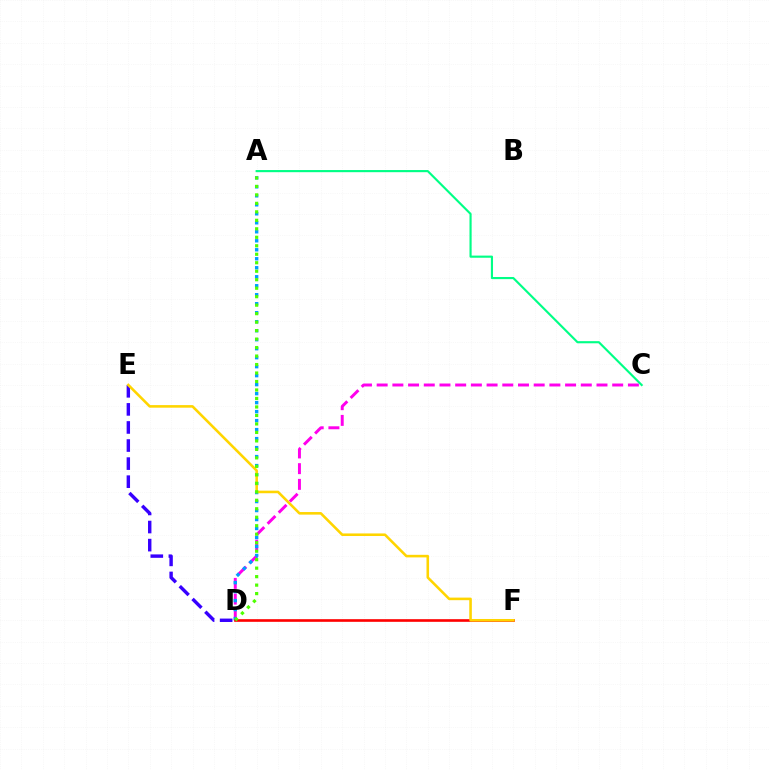{('C', 'D'): [{'color': '#ff00ed', 'line_style': 'dashed', 'thickness': 2.13}], ('A', 'D'): [{'color': '#009eff', 'line_style': 'dotted', 'thickness': 2.44}, {'color': '#4fff00', 'line_style': 'dotted', 'thickness': 2.3}], ('D', 'F'): [{'color': '#ff0000', 'line_style': 'solid', 'thickness': 1.9}], ('D', 'E'): [{'color': '#3700ff', 'line_style': 'dashed', 'thickness': 2.46}], ('E', 'F'): [{'color': '#ffd500', 'line_style': 'solid', 'thickness': 1.86}], ('A', 'C'): [{'color': '#00ff86', 'line_style': 'solid', 'thickness': 1.54}]}